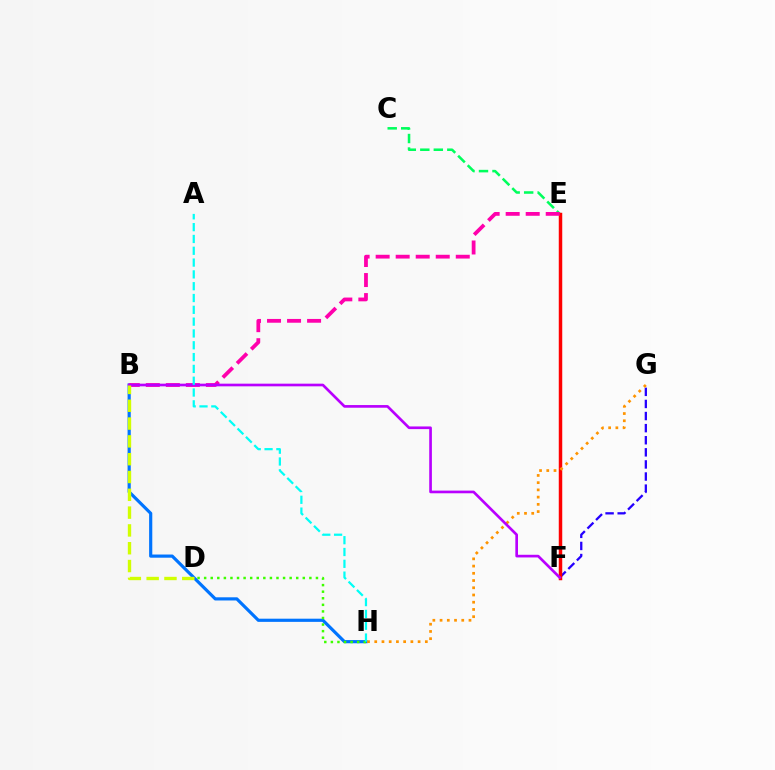{('B', 'H'): [{'color': '#0074ff', 'line_style': 'solid', 'thickness': 2.29}], ('C', 'E'): [{'color': '#00ff5c', 'line_style': 'dashed', 'thickness': 1.83}], ('F', 'G'): [{'color': '#2500ff', 'line_style': 'dashed', 'thickness': 1.64}], ('E', 'F'): [{'color': '#ff0000', 'line_style': 'solid', 'thickness': 2.5}], ('G', 'H'): [{'color': '#ff9400', 'line_style': 'dotted', 'thickness': 1.96}], ('B', 'E'): [{'color': '#ff00ac', 'line_style': 'dashed', 'thickness': 2.72}], ('B', 'F'): [{'color': '#b900ff', 'line_style': 'solid', 'thickness': 1.92}], ('D', 'H'): [{'color': '#3dff00', 'line_style': 'dotted', 'thickness': 1.79}], ('B', 'D'): [{'color': '#d1ff00', 'line_style': 'dashed', 'thickness': 2.42}], ('A', 'H'): [{'color': '#00fff6', 'line_style': 'dashed', 'thickness': 1.6}]}